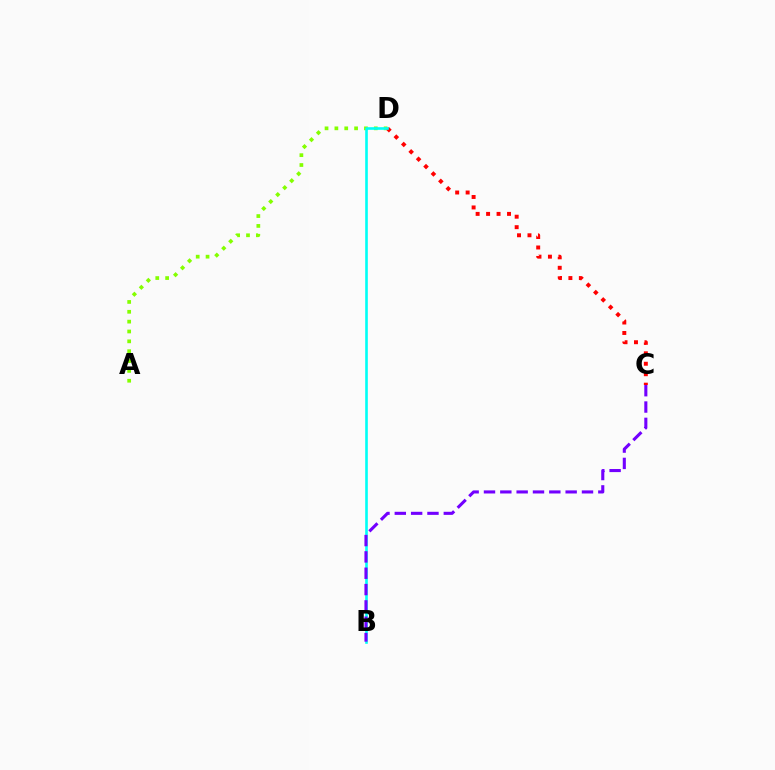{('A', 'D'): [{'color': '#84ff00', 'line_style': 'dotted', 'thickness': 2.68}], ('C', 'D'): [{'color': '#ff0000', 'line_style': 'dotted', 'thickness': 2.84}], ('B', 'D'): [{'color': '#00fff6', 'line_style': 'solid', 'thickness': 1.89}], ('B', 'C'): [{'color': '#7200ff', 'line_style': 'dashed', 'thickness': 2.22}]}